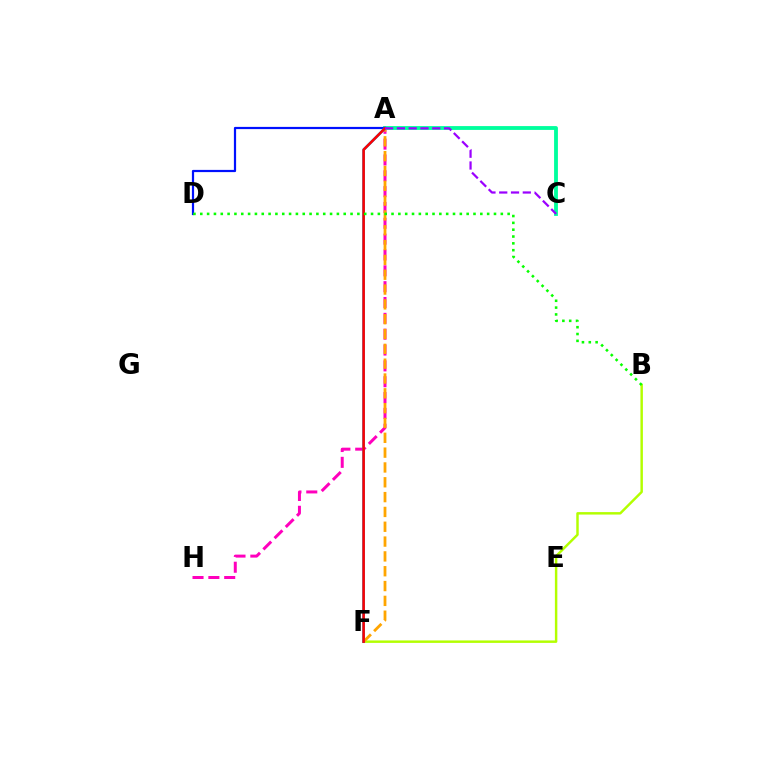{('A', 'H'): [{'color': '#ff00bd', 'line_style': 'dashed', 'thickness': 2.15}], ('A', 'C'): [{'color': '#00ff9d', 'line_style': 'solid', 'thickness': 2.76}, {'color': '#9b00ff', 'line_style': 'dashed', 'thickness': 1.6}], ('B', 'F'): [{'color': '#b3ff00', 'line_style': 'solid', 'thickness': 1.77}], ('A', 'D'): [{'color': '#0010ff', 'line_style': 'solid', 'thickness': 1.59}], ('A', 'F'): [{'color': '#ffa500', 'line_style': 'dashed', 'thickness': 2.01}, {'color': '#00b5ff', 'line_style': 'solid', 'thickness': 1.98}, {'color': '#ff0000', 'line_style': 'solid', 'thickness': 1.82}], ('B', 'D'): [{'color': '#08ff00', 'line_style': 'dotted', 'thickness': 1.86}]}